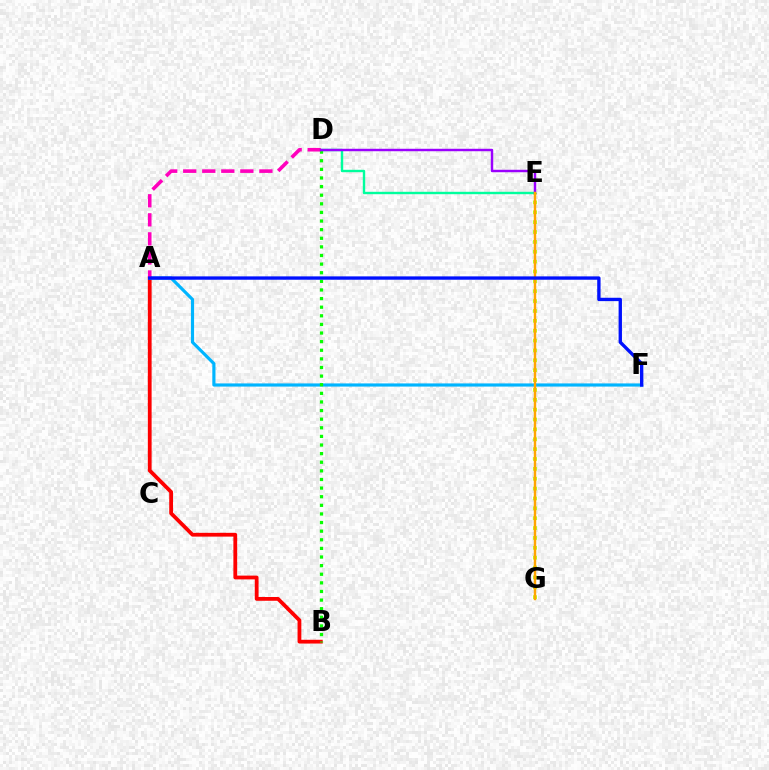{('E', 'G'): [{'color': '#b3ff00', 'line_style': 'dotted', 'thickness': 2.68}, {'color': '#ffa500', 'line_style': 'solid', 'thickness': 1.75}], ('A', 'B'): [{'color': '#ff0000', 'line_style': 'solid', 'thickness': 2.72}], ('A', 'F'): [{'color': '#00b5ff', 'line_style': 'solid', 'thickness': 2.27}, {'color': '#0010ff', 'line_style': 'solid', 'thickness': 2.41}], ('B', 'D'): [{'color': '#08ff00', 'line_style': 'dotted', 'thickness': 2.34}], ('D', 'E'): [{'color': '#00ff9d', 'line_style': 'solid', 'thickness': 1.73}, {'color': '#9b00ff', 'line_style': 'solid', 'thickness': 1.76}], ('A', 'D'): [{'color': '#ff00bd', 'line_style': 'dashed', 'thickness': 2.59}]}